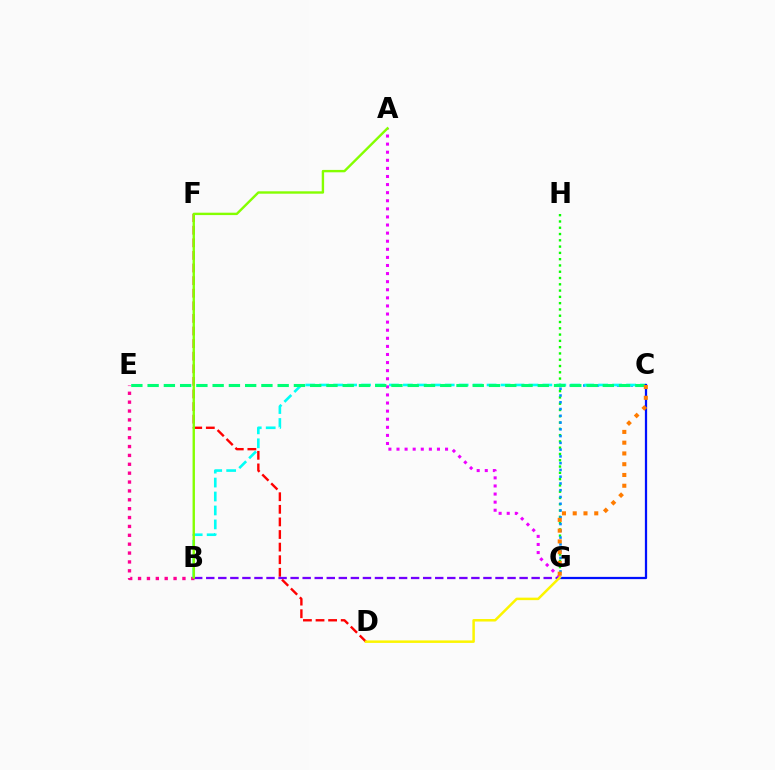{('A', 'G'): [{'color': '#ee00ff', 'line_style': 'dotted', 'thickness': 2.2}], ('G', 'H'): [{'color': '#08ff00', 'line_style': 'dotted', 'thickness': 1.71}], ('B', 'E'): [{'color': '#ff0094', 'line_style': 'dotted', 'thickness': 2.41}], ('C', 'G'): [{'color': '#008cff', 'line_style': 'dotted', 'thickness': 1.84}, {'color': '#0010ff', 'line_style': 'solid', 'thickness': 1.62}, {'color': '#ff7c00', 'line_style': 'dotted', 'thickness': 2.93}], ('D', 'F'): [{'color': '#ff0000', 'line_style': 'dashed', 'thickness': 1.71}], ('B', 'C'): [{'color': '#00fff6', 'line_style': 'dashed', 'thickness': 1.89}], ('B', 'G'): [{'color': '#7200ff', 'line_style': 'dashed', 'thickness': 1.64}], ('C', 'E'): [{'color': '#00ff74', 'line_style': 'dashed', 'thickness': 2.21}], ('D', 'G'): [{'color': '#fcf500', 'line_style': 'solid', 'thickness': 1.8}], ('A', 'B'): [{'color': '#84ff00', 'line_style': 'solid', 'thickness': 1.72}]}